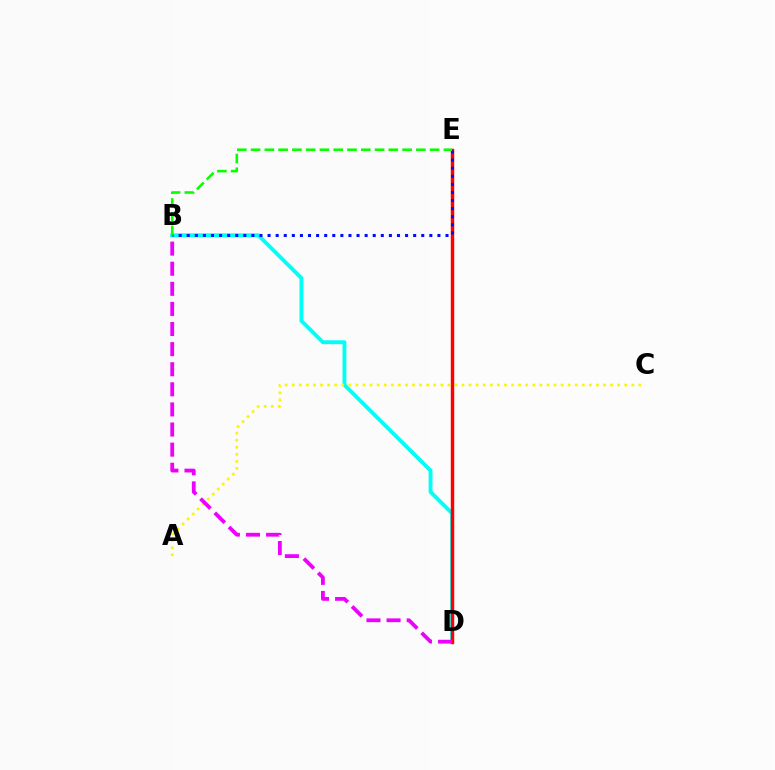{('B', 'D'): [{'color': '#00fff6', 'line_style': 'solid', 'thickness': 2.79}, {'color': '#ee00ff', 'line_style': 'dashed', 'thickness': 2.73}], ('D', 'E'): [{'color': '#ff0000', 'line_style': 'solid', 'thickness': 2.46}], ('B', 'E'): [{'color': '#0010ff', 'line_style': 'dotted', 'thickness': 2.2}, {'color': '#08ff00', 'line_style': 'dashed', 'thickness': 1.87}], ('A', 'C'): [{'color': '#fcf500', 'line_style': 'dotted', 'thickness': 1.92}]}